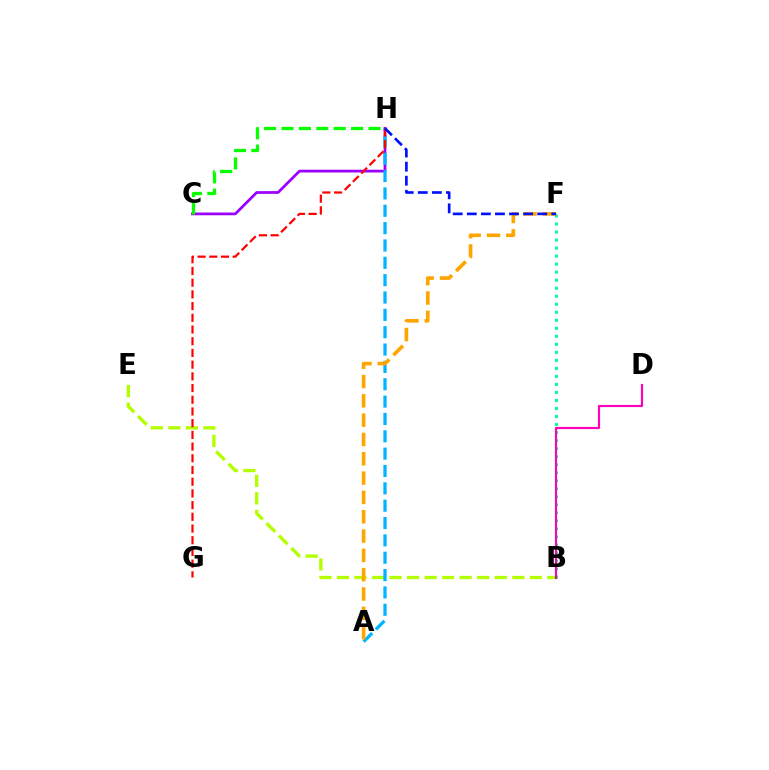{('C', 'H'): [{'color': '#9b00ff', 'line_style': 'solid', 'thickness': 1.98}, {'color': '#08ff00', 'line_style': 'dashed', 'thickness': 2.36}], ('B', 'F'): [{'color': '#00ff9d', 'line_style': 'dotted', 'thickness': 2.18}], ('B', 'E'): [{'color': '#b3ff00', 'line_style': 'dashed', 'thickness': 2.38}], ('A', 'H'): [{'color': '#00b5ff', 'line_style': 'dashed', 'thickness': 2.36}], ('A', 'F'): [{'color': '#ffa500', 'line_style': 'dashed', 'thickness': 2.62}], ('G', 'H'): [{'color': '#ff0000', 'line_style': 'dashed', 'thickness': 1.59}], ('F', 'H'): [{'color': '#0010ff', 'line_style': 'dashed', 'thickness': 1.91}], ('B', 'D'): [{'color': '#ff00bd', 'line_style': 'solid', 'thickness': 1.56}]}